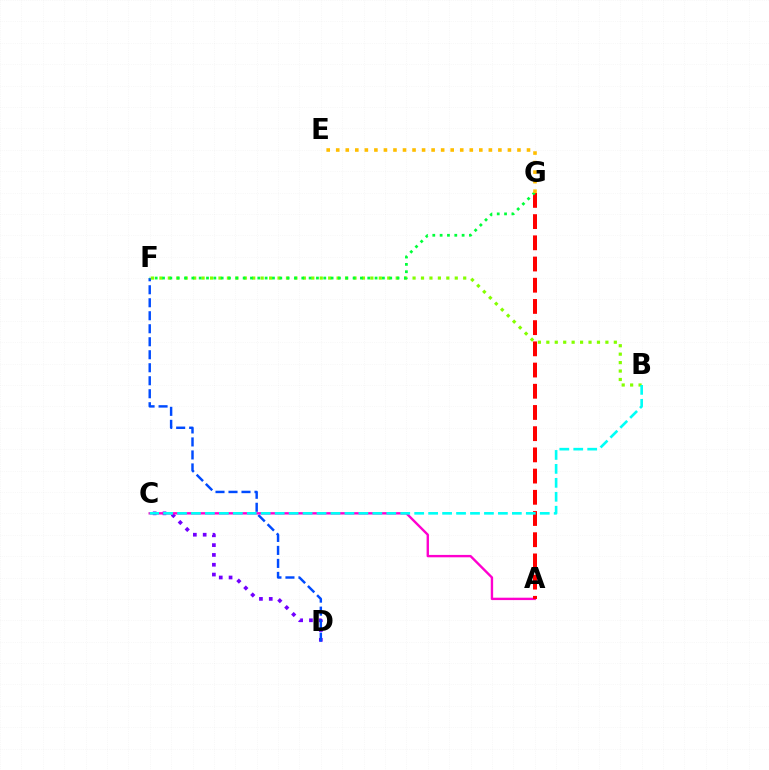{('C', 'D'): [{'color': '#7200ff', 'line_style': 'dotted', 'thickness': 2.67}], ('D', 'F'): [{'color': '#004bff', 'line_style': 'dashed', 'thickness': 1.77}], ('A', 'C'): [{'color': '#ff00cf', 'line_style': 'solid', 'thickness': 1.72}], ('A', 'G'): [{'color': '#ff0000', 'line_style': 'dashed', 'thickness': 2.88}], ('B', 'F'): [{'color': '#84ff00', 'line_style': 'dotted', 'thickness': 2.29}], ('F', 'G'): [{'color': '#00ff39', 'line_style': 'dotted', 'thickness': 1.99}], ('B', 'C'): [{'color': '#00fff6', 'line_style': 'dashed', 'thickness': 1.9}], ('E', 'G'): [{'color': '#ffbd00', 'line_style': 'dotted', 'thickness': 2.59}]}